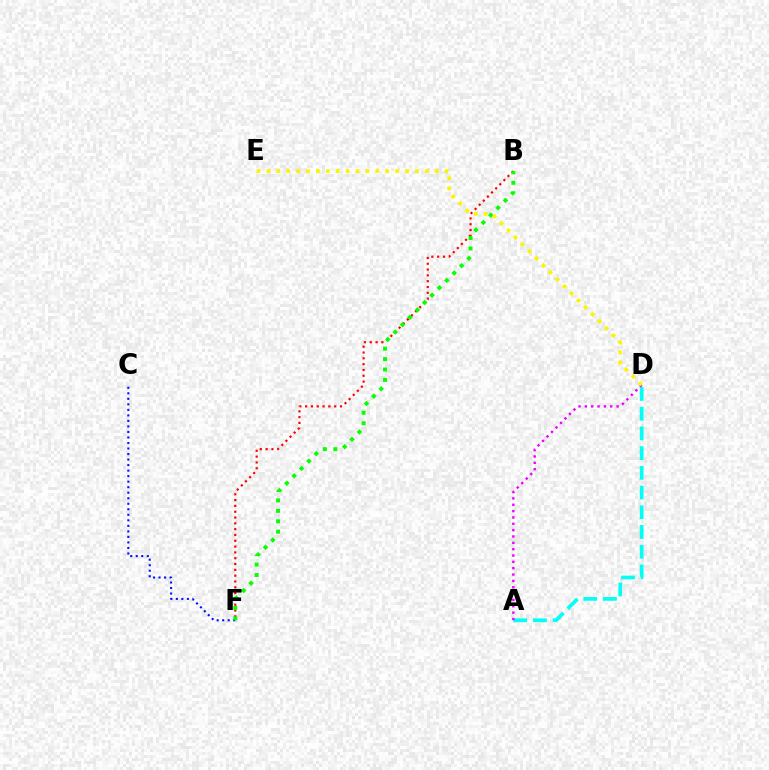{('B', 'F'): [{'color': '#ff0000', 'line_style': 'dotted', 'thickness': 1.58}, {'color': '#08ff00', 'line_style': 'dotted', 'thickness': 2.83}], ('C', 'F'): [{'color': '#0010ff', 'line_style': 'dotted', 'thickness': 1.5}], ('A', 'D'): [{'color': '#00fff6', 'line_style': 'dashed', 'thickness': 2.68}, {'color': '#ee00ff', 'line_style': 'dotted', 'thickness': 1.72}], ('D', 'E'): [{'color': '#fcf500', 'line_style': 'dotted', 'thickness': 2.69}]}